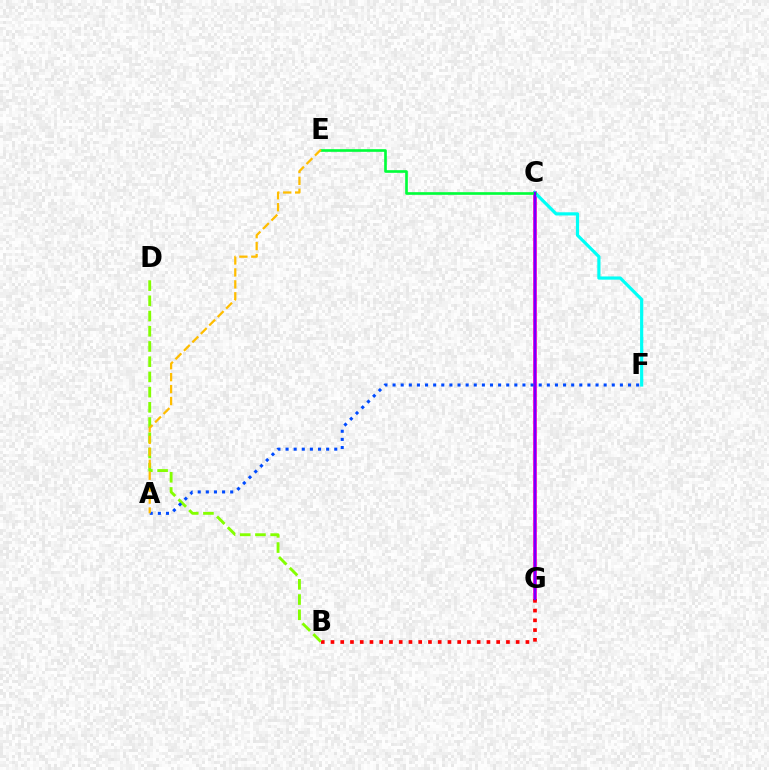{('C', 'G'): [{'color': '#ff00cf', 'line_style': 'solid', 'thickness': 2.71}, {'color': '#7200ff', 'line_style': 'solid', 'thickness': 1.68}], ('B', 'G'): [{'color': '#ff0000', 'line_style': 'dotted', 'thickness': 2.65}], ('C', 'F'): [{'color': '#00fff6', 'line_style': 'solid', 'thickness': 2.3}], ('C', 'E'): [{'color': '#00ff39', 'line_style': 'solid', 'thickness': 1.91}], ('B', 'D'): [{'color': '#84ff00', 'line_style': 'dashed', 'thickness': 2.07}], ('A', 'F'): [{'color': '#004bff', 'line_style': 'dotted', 'thickness': 2.21}], ('A', 'E'): [{'color': '#ffbd00', 'line_style': 'dashed', 'thickness': 1.62}]}